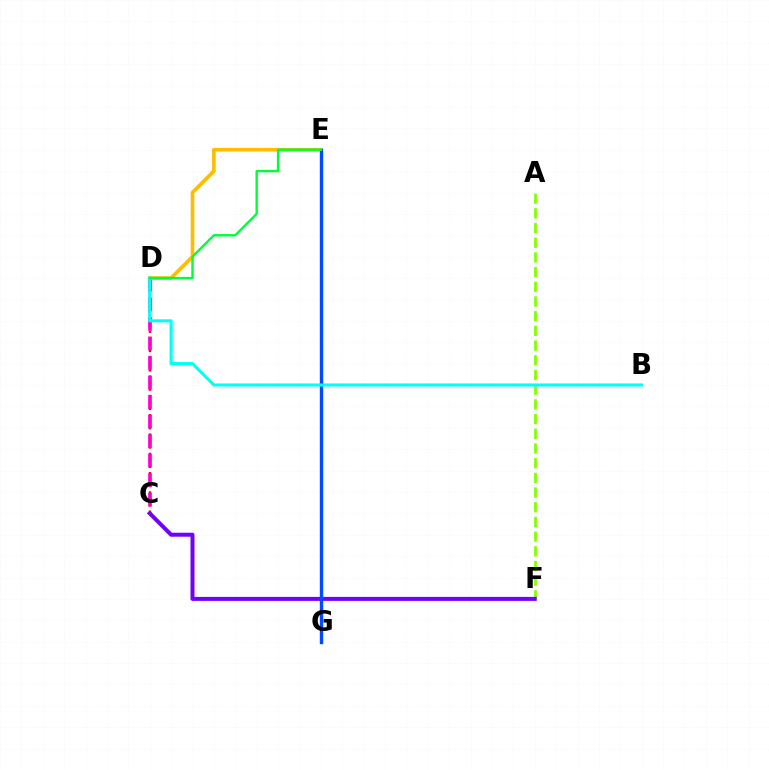{('C', 'D'): [{'color': '#ff0000', 'line_style': 'dotted', 'thickness': 1.75}, {'color': '#ff00cf', 'line_style': 'dashed', 'thickness': 2.65}], ('D', 'E'): [{'color': '#ffbd00', 'line_style': 'solid', 'thickness': 2.62}, {'color': '#00ff39', 'line_style': 'solid', 'thickness': 1.74}], ('A', 'F'): [{'color': '#84ff00', 'line_style': 'dashed', 'thickness': 2.0}], ('C', 'F'): [{'color': '#7200ff', 'line_style': 'solid', 'thickness': 2.88}], ('E', 'G'): [{'color': '#004bff', 'line_style': 'solid', 'thickness': 2.43}], ('B', 'D'): [{'color': '#00fff6', 'line_style': 'solid', 'thickness': 2.22}]}